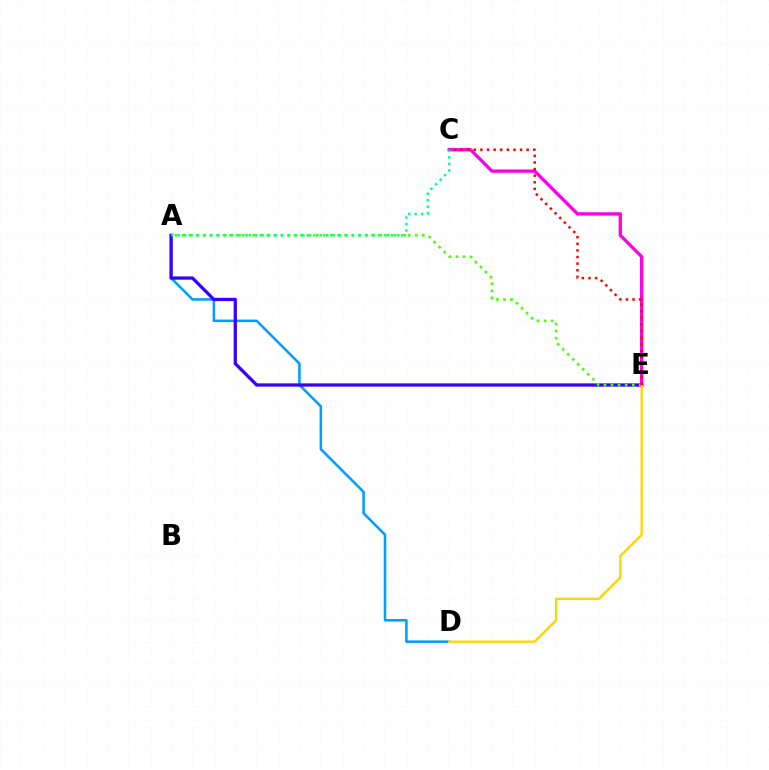{('A', 'D'): [{'color': '#009eff', 'line_style': 'solid', 'thickness': 1.83}], ('A', 'E'): [{'color': '#3700ff', 'line_style': 'solid', 'thickness': 2.36}, {'color': '#4fff00', 'line_style': 'dotted', 'thickness': 1.92}], ('C', 'E'): [{'color': '#ff00ed', 'line_style': 'solid', 'thickness': 2.39}, {'color': '#ff0000', 'line_style': 'dotted', 'thickness': 1.79}], ('A', 'C'): [{'color': '#00ff86', 'line_style': 'dotted', 'thickness': 1.75}], ('D', 'E'): [{'color': '#ffd500', 'line_style': 'solid', 'thickness': 1.67}]}